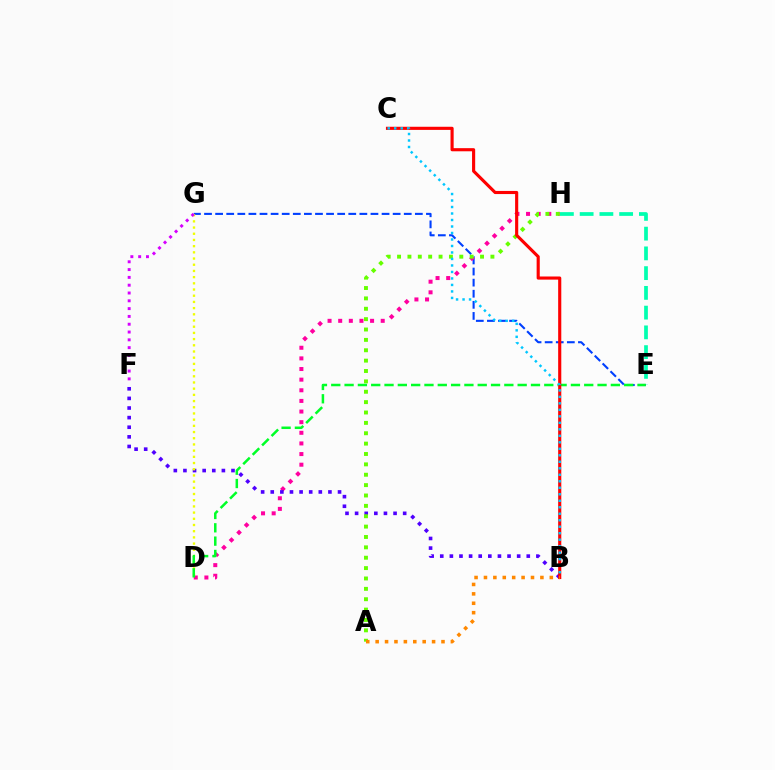{('E', 'G'): [{'color': '#003fff', 'line_style': 'dashed', 'thickness': 1.51}], ('D', 'H'): [{'color': '#ff00a0', 'line_style': 'dotted', 'thickness': 2.89}], ('B', 'F'): [{'color': '#4f00ff', 'line_style': 'dotted', 'thickness': 2.61}], ('E', 'H'): [{'color': '#00ffaf', 'line_style': 'dashed', 'thickness': 2.68}], ('D', 'G'): [{'color': '#eeff00', 'line_style': 'dotted', 'thickness': 1.68}], ('A', 'H'): [{'color': '#66ff00', 'line_style': 'dotted', 'thickness': 2.82}], ('D', 'E'): [{'color': '#00ff27', 'line_style': 'dashed', 'thickness': 1.81}], ('B', 'C'): [{'color': '#ff0000', 'line_style': 'solid', 'thickness': 2.25}, {'color': '#00c7ff', 'line_style': 'dotted', 'thickness': 1.76}], ('F', 'G'): [{'color': '#d600ff', 'line_style': 'dotted', 'thickness': 2.12}], ('A', 'B'): [{'color': '#ff8800', 'line_style': 'dotted', 'thickness': 2.56}]}